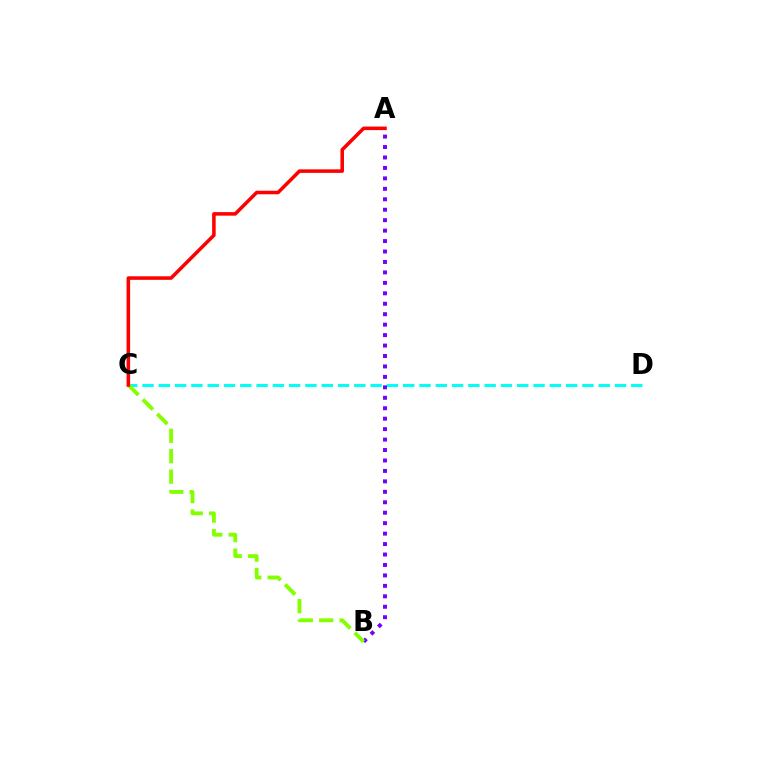{('C', 'D'): [{'color': '#00fff6', 'line_style': 'dashed', 'thickness': 2.21}], ('A', 'B'): [{'color': '#7200ff', 'line_style': 'dotted', 'thickness': 2.84}], ('B', 'C'): [{'color': '#84ff00', 'line_style': 'dashed', 'thickness': 2.78}], ('A', 'C'): [{'color': '#ff0000', 'line_style': 'solid', 'thickness': 2.55}]}